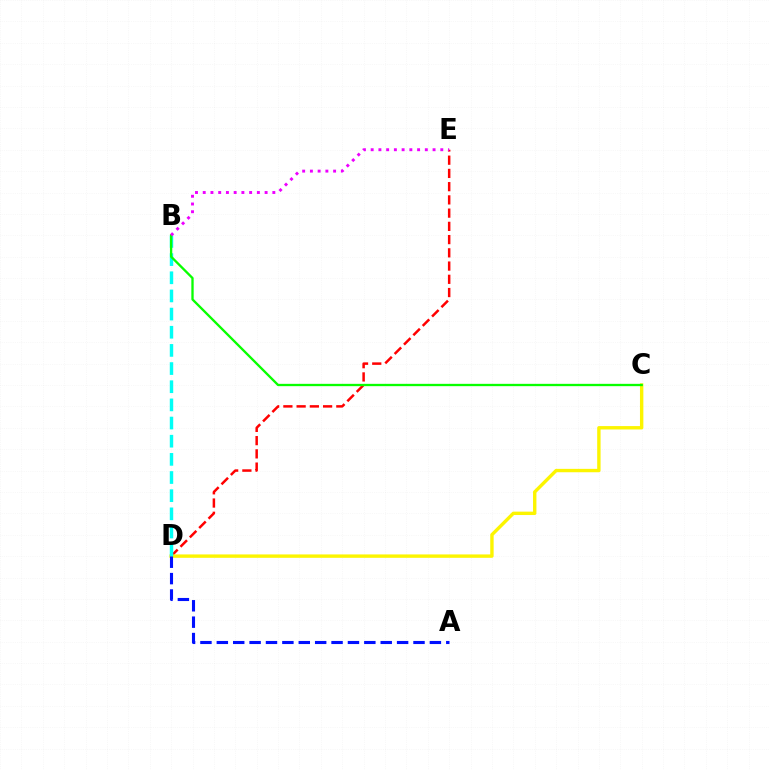{('D', 'E'): [{'color': '#ff0000', 'line_style': 'dashed', 'thickness': 1.8}], ('C', 'D'): [{'color': '#fcf500', 'line_style': 'solid', 'thickness': 2.44}], ('B', 'D'): [{'color': '#00fff6', 'line_style': 'dashed', 'thickness': 2.47}], ('B', 'C'): [{'color': '#08ff00', 'line_style': 'solid', 'thickness': 1.67}], ('B', 'E'): [{'color': '#ee00ff', 'line_style': 'dotted', 'thickness': 2.1}], ('A', 'D'): [{'color': '#0010ff', 'line_style': 'dashed', 'thickness': 2.23}]}